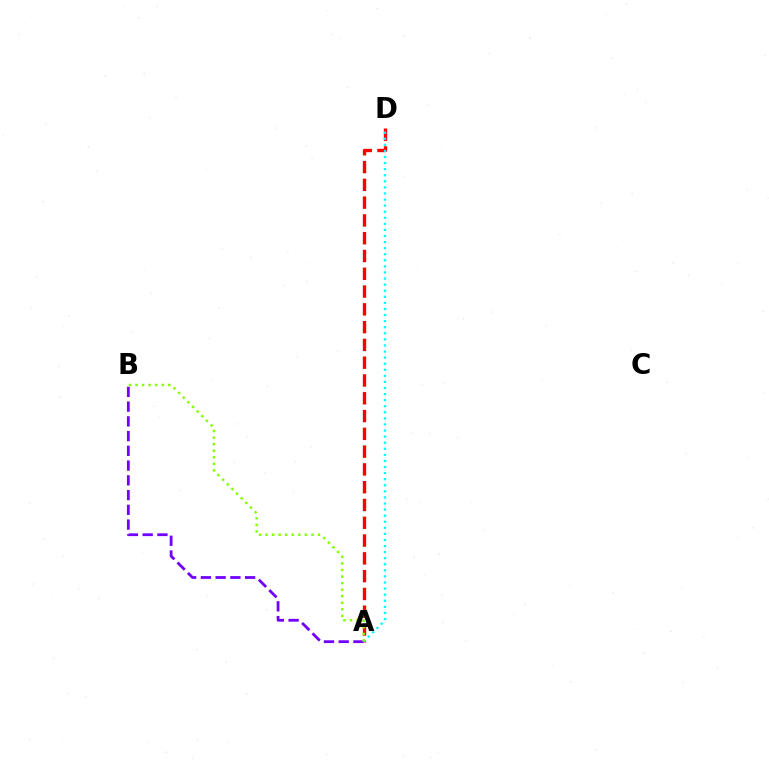{('A', 'D'): [{'color': '#ff0000', 'line_style': 'dashed', 'thickness': 2.42}, {'color': '#00fff6', 'line_style': 'dotted', 'thickness': 1.65}], ('A', 'B'): [{'color': '#7200ff', 'line_style': 'dashed', 'thickness': 2.0}, {'color': '#84ff00', 'line_style': 'dotted', 'thickness': 1.78}]}